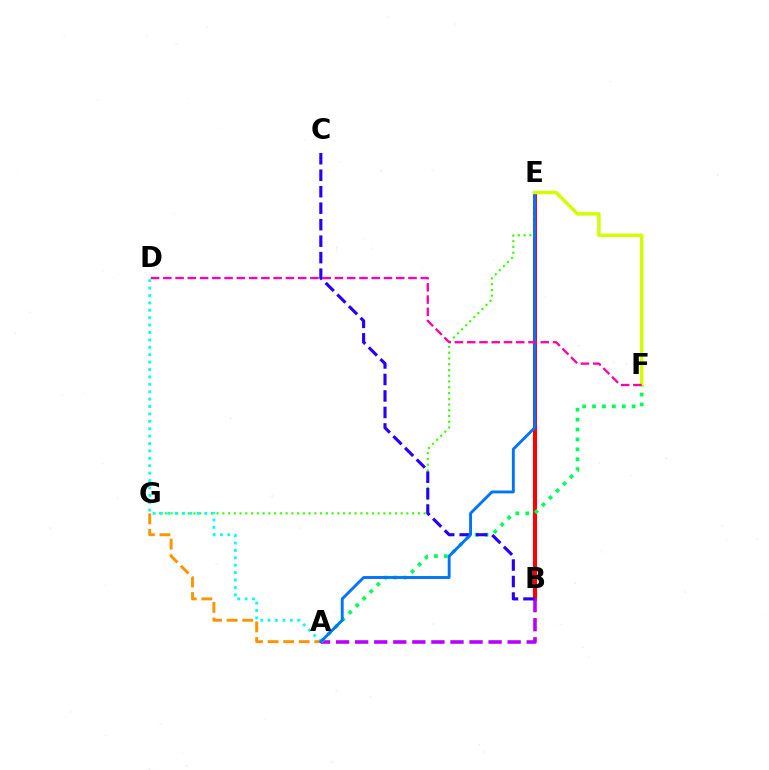{('B', 'E'): [{'color': '#ff0000', 'line_style': 'solid', 'thickness': 2.93}], ('A', 'B'): [{'color': '#b900ff', 'line_style': 'dashed', 'thickness': 2.59}], ('A', 'F'): [{'color': '#00ff5c', 'line_style': 'dotted', 'thickness': 2.69}], ('E', 'G'): [{'color': '#3dff00', 'line_style': 'dotted', 'thickness': 1.56}], ('A', 'D'): [{'color': '#00fff6', 'line_style': 'dotted', 'thickness': 2.01}], ('A', 'G'): [{'color': '#ff9400', 'line_style': 'dashed', 'thickness': 2.12}], ('B', 'C'): [{'color': '#2500ff', 'line_style': 'dashed', 'thickness': 2.24}], ('A', 'E'): [{'color': '#0074ff', 'line_style': 'solid', 'thickness': 2.08}], ('E', 'F'): [{'color': '#d1ff00', 'line_style': 'solid', 'thickness': 2.5}], ('D', 'F'): [{'color': '#ff00ac', 'line_style': 'dashed', 'thickness': 1.67}]}